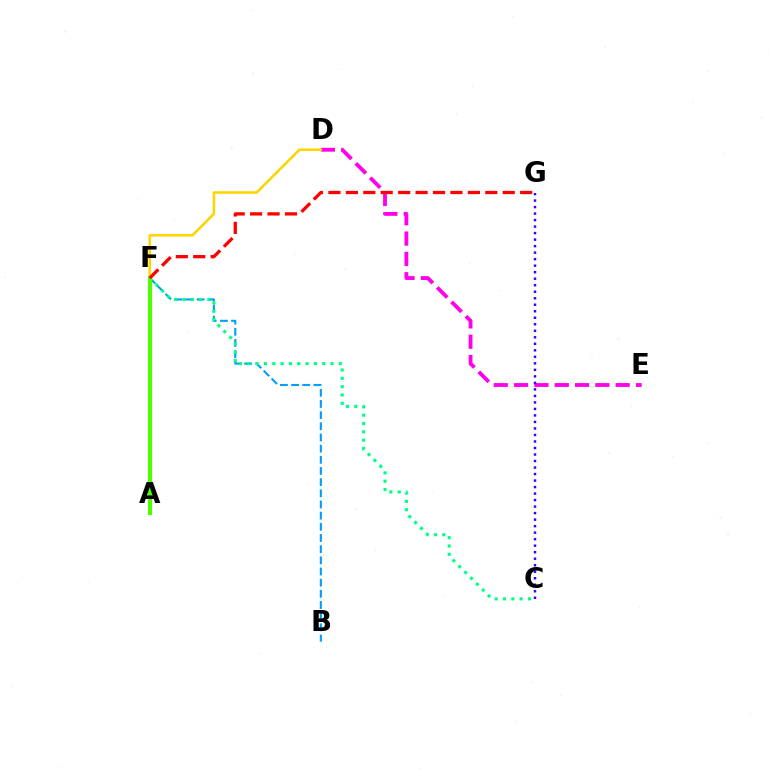{('D', 'E'): [{'color': '#ff00ed', 'line_style': 'dashed', 'thickness': 2.76}], ('C', 'G'): [{'color': '#3700ff', 'line_style': 'dotted', 'thickness': 1.77}], ('D', 'F'): [{'color': '#ffd500', 'line_style': 'solid', 'thickness': 1.84}], ('B', 'F'): [{'color': '#009eff', 'line_style': 'dashed', 'thickness': 1.52}], ('C', 'F'): [{'color': '#00ff86', 'line_style': 'dotted', 'thickness': 2.26}], ('A', 'F'): [{'color': '#4fff00', 'line_style': 'solid', 'thickness': 2.96}], ('F', 'G'): [{'color': '#ff0000', 'line_style': 'dashed', 'thickness': 2.37}]}